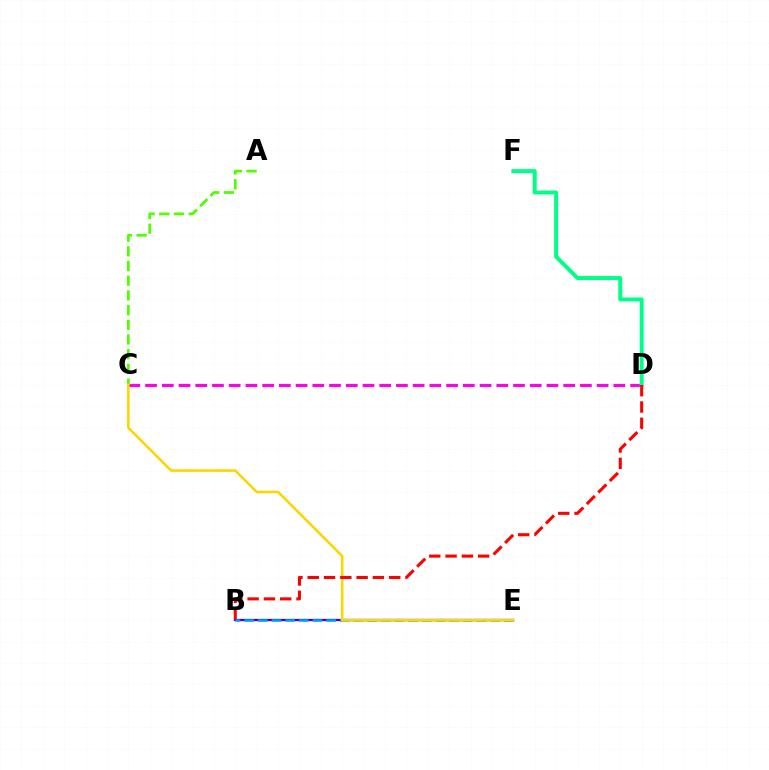{('B', 'E'): [{'color': '#3700ff', 'line_style': 'solid', 'thickness': 1.64}, {'color': '#009eff', 'line_style': 'dashed', 'thickness': 1.86}], ('C', 'D'): [{'color': '#ff00ed', 'line_style': 'dashed', 'thickness': 2.27}], ('A', 'C'): [{'color': '#4fff00', 'line_style': 'dashed', 'thickness': 2.0}], ('D', 'F'): [{'color': '#00ff86', 'line_style': 'solid', 'thickness': 2.84}], ('C', 'E'): [{'color': '#ffd500', 'line_style': 'solid', 'thickness': 1.85}], ('B', 'D'): [{'color': '#ff0000', 'line_style': 'dashed', 'thickness': 2.21}]}